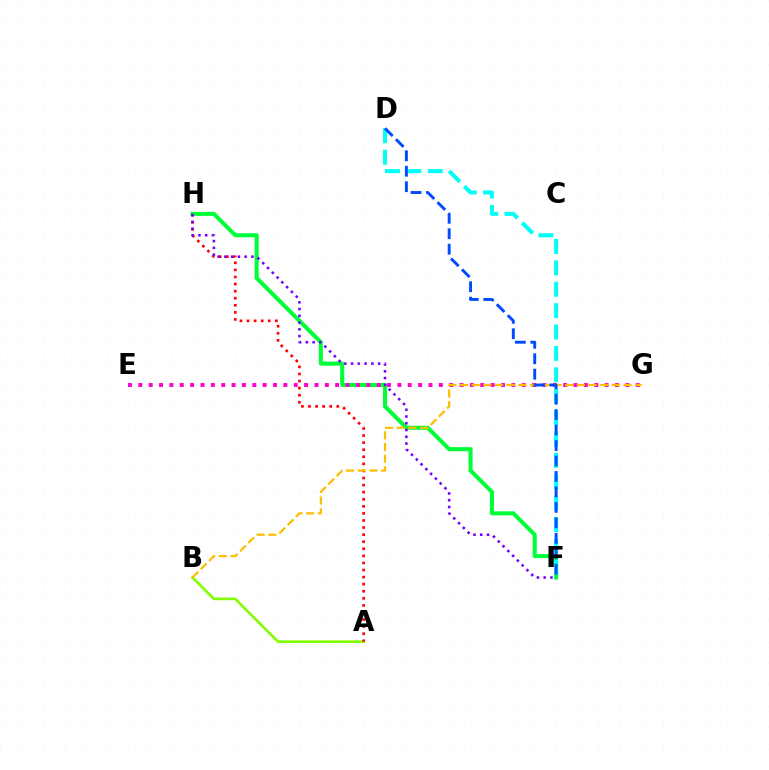{('A', 'B'): [{'color': '#84ff00', 'line_style': 'solid', 'thickness': 1.92}], ('F', 'H'): [{'color': '#00ff39', 'line_style': 'solid', 'thickness': 2.93}, {'color': '#7200ff', 'line_style': 'dotted', 'thickness': 1.84}], ('E', 'G'): [{'color': '#ff00cf', 'line_style': 'dotted', 'thickness': 2.82}], ('A', 'H'): [{'color': '#ff0000', 'line_style': 'dotted', 'thickness': 1.92}], ('D', 'F'): [{'color': '#00fff6', 'line_style': 'dashed', 'thickness': 2.91}, {'color': '#004bff', 'line_style': 'dashed', 'thickness': 2.1}], ('B', 'G'): [{'color': '#ffbd00', 'line_style': 'dashed', 'thickness': 1.59}]}